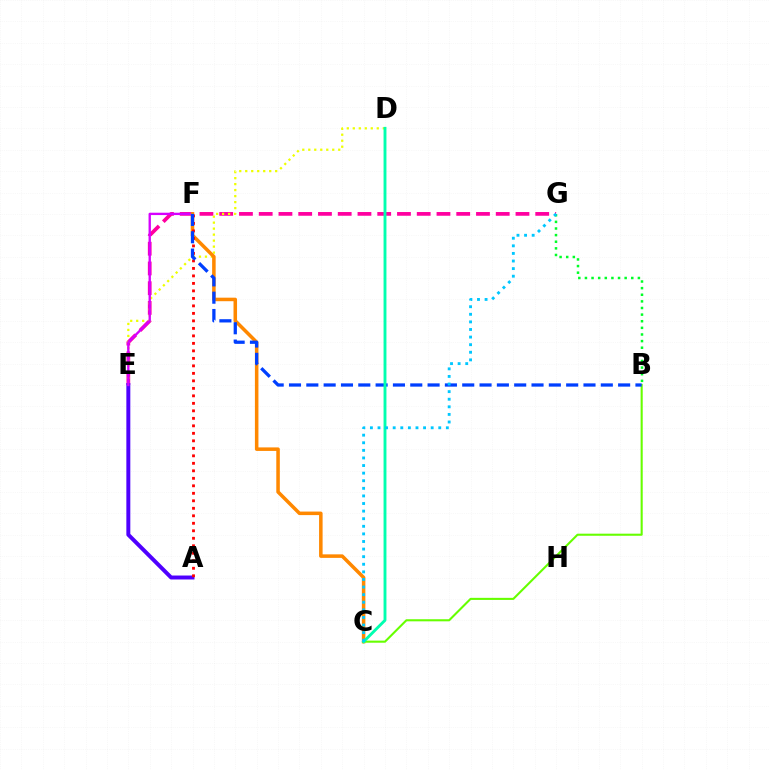{('E', 'G'): [{'color': '#ff00a0', 'line_style': 'dashed', 'thickness': 2.68}], ('D', 'E'): [{'color': '#eeff00', 'line_style': 'dotted', 'thickness': 1.63}], ('A', 'E'): [{'color': '#4f00ff', 'line_style': 'solid', 'thickness': 2.85}], ('B', 'G'): [{'color': '#00ff27', 'line_style': 'dotted', 'thickness': 1.8}], ('E', 'F'): [{'color': '#d600ff', 'line_style': 'solid', 'thickness': 1.69}], ('C', 'F'): [{'color': '#ff8800', 'line_style': 'solid', 'thickness': 2.54}], ('A', 'F'): [{'color': '#ff0000', 'line_style': 'dotted', 'thickness': 2.04}], ('B', 'C'): [{'color': '#66ff00', 'line_style': 'solid', 'thickness': 1.51}], ('B', 'F'): [{'color': '#003fff', 'line_style': 'dashed', 'thickness': 2.35}], ('C', 'D'): [{'color': '#00ffaf', 'line_style': 'solid', 'thickness': 2.08}], ('C', 'G'): [{'color': '#00c7ff', 'line_style': 'dotted', 'thickness': 2.06}]}